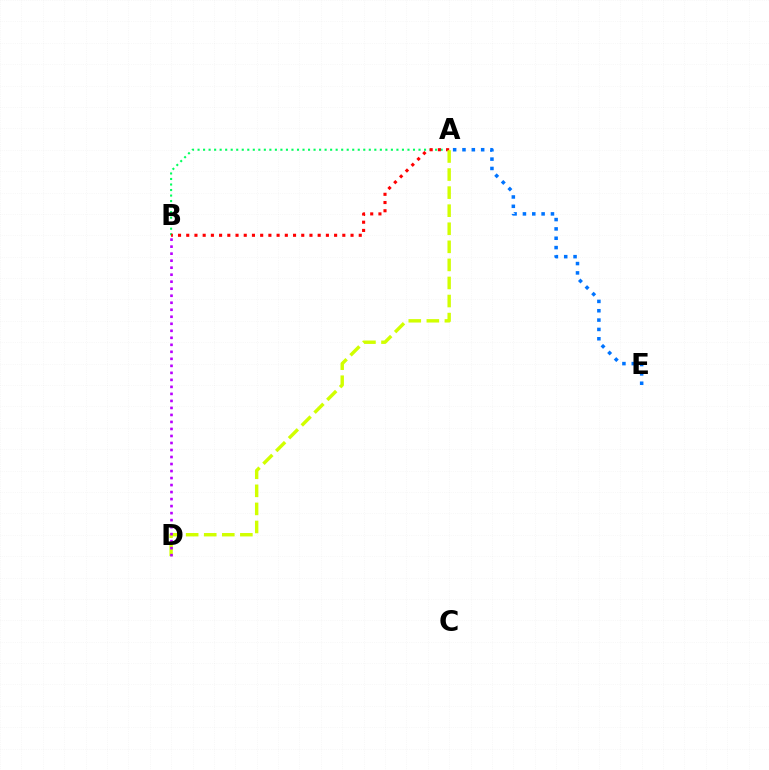{('A', 'B'): [{'color': '#00ff5c', 'line_style': 'dotted', 'thickness': 1.5}, {'color': '#ff0000', 'line_style': 'dotted', 'thickness': 2.23}], ('A', 'D'): [{'color': '#d1ff00', 'line_style': 'dashed', 'thickness': 2.45}], ('B', 'D'): [{'color': '#b900ff', 'line_style': 'dotted', 'thickness': 1.91}], ('A', 'E'): [{'color': '#0074ff', 'line_style': 'dotted', 'thickness': 2.54}]}